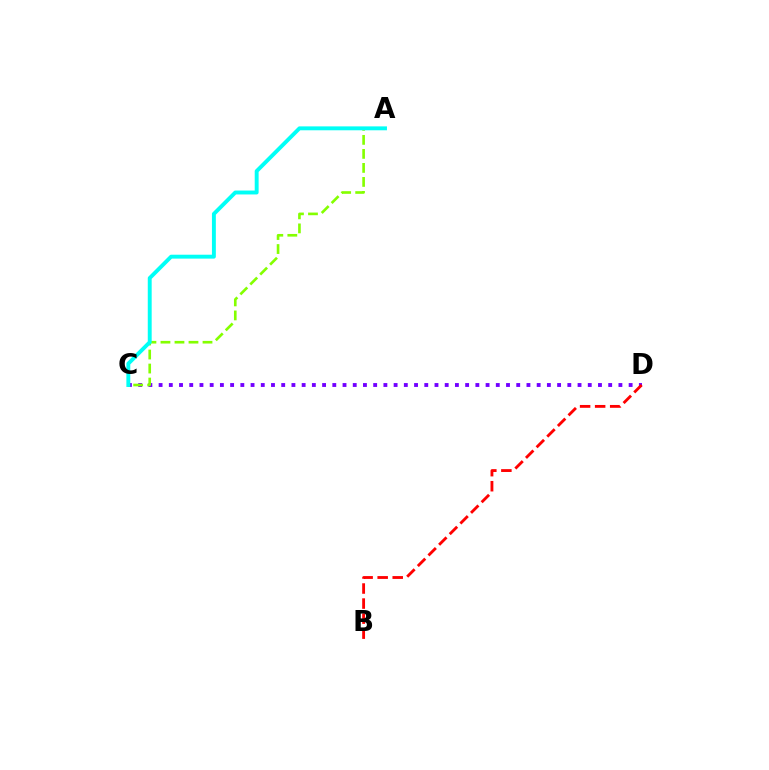{('C', 'D'): [{'color': '#7200ff', 'line_style': 'dotted', 'thickness': 2.78}], ('A', 'C'): [{'color': '#84ff00', 'line_style': 'dashed', 'thickness': 1.9}, {'color': '#00fff6', 'line_style': 'solid', 'thickness': 2.81}], ('B', 'D'): [{'color': '#ff0000', 'line_style': 'dashed', 'thickness': 2.04}]}